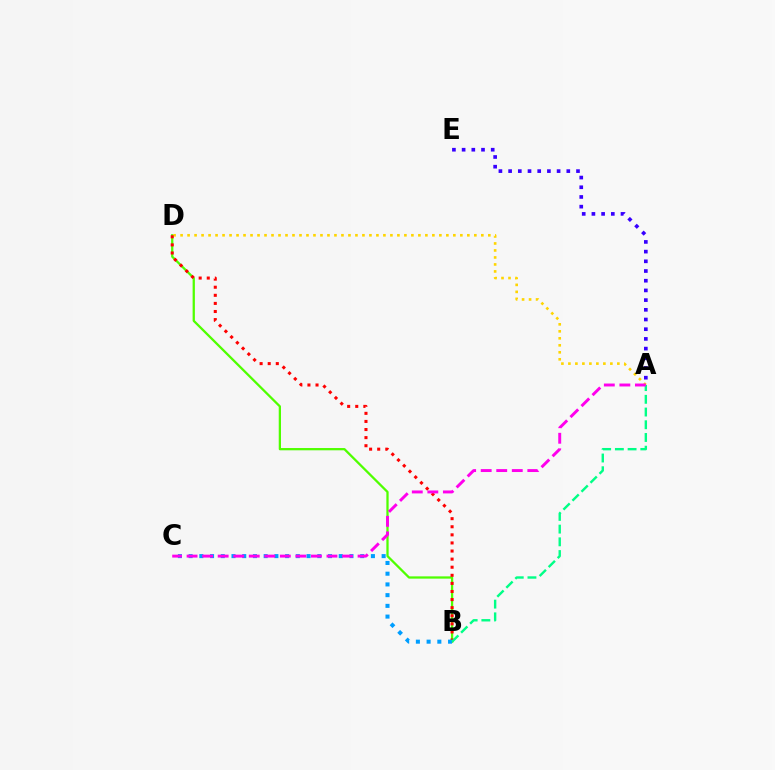{('B', 'D'): [{'color': '#4fff00', 'line_style': 'solid', 'thickness': 1.64}, {'color': '#ff0000', 'line_style': 'dotted', 'thickness': 2.2}], ('A', 'D'): [{'color': '#ffd500', 'line_style': 'dotted', 'thickness': 1.9}], ('B', 'C'): [{'color': '#009eff', 'line_style': 'dotted', 'thickness': 2.91}], ('A', 'B'): [{'color': '#00ff86', 'line_style': 'dashed', 'thickness': 1.73}], ('A', 'C'): [{'color': '#ff00ed', 'line_style': 'dashed', 'thickness': 2.11}], ('A', 'E'): [{'color': '#3700ff', 'line_style': 'dotted', 'thickness': 2.63}]}